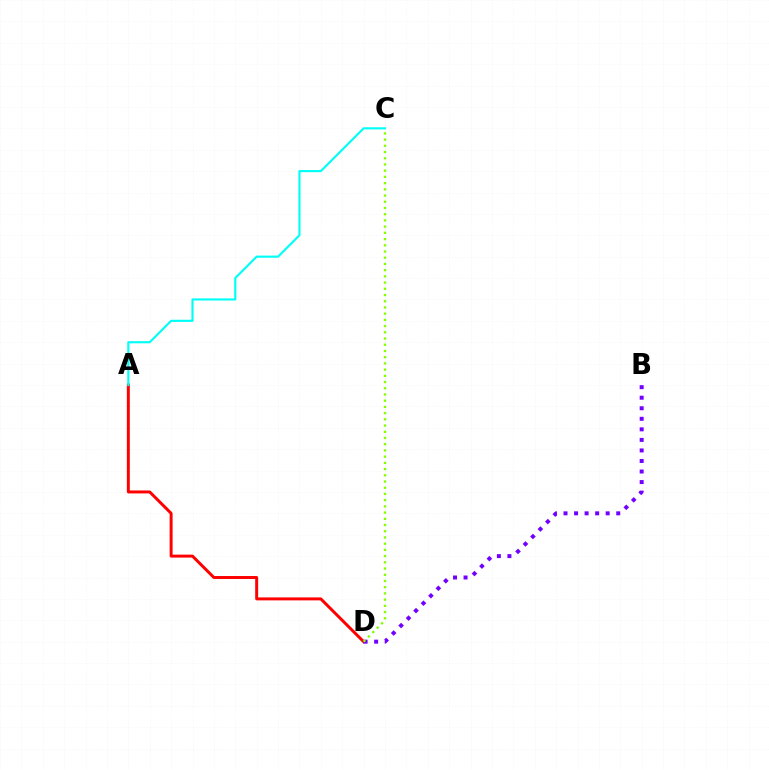{('A', 'D'): [{'color': '#ff0000', 'line_style': 'solid', 'thickness': 2.14}], ('A', 'C'): [{'color': '#00fff6', 'line_style': 'solid', 'thickness': 1.54}], ('B', 'D'): [{'color': '#7200ff', 'line_style': 'dotted', 'thickness': 2.86}], ('C', 'D'): [{'color': '#84ff00', 'line_style': 'dotted', 'thickness': 1.69}]}